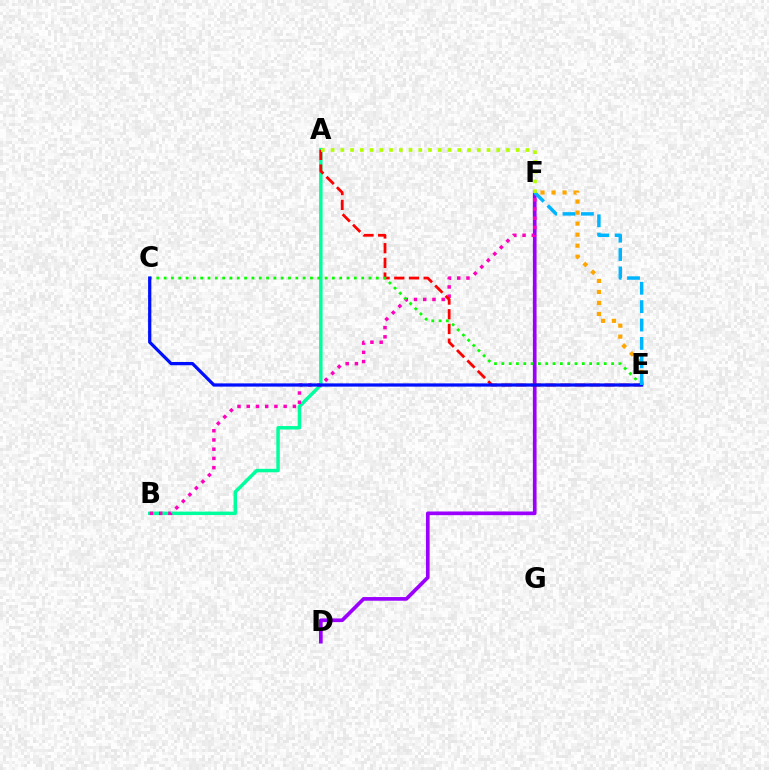{('A', 'B'): [{'color': '#00ff9d', 'line_style': 'solid', 'thickness': 2.49}], ('E', 'F'): [{'color': '#ffa500', 'line_style': 'dotted', 'thickness': 2.99}, {'color': '#00b5ff', 'line_style': 'dashed', 'thickness': 2.5}], ('D', 'F'): [{'color': '#9b00ff', 'line_style': 'solid', 'thickness': 2.65}], ('B', 'F'): [{'color': '#ff00bd', 'line_style': 'dotted', 'thickness': 2.51}], ('A', 'E'): [{'color': '#ff0000', 'line_style': 'dashed', 'thickness': 2.0}], ('C', 'E'): [{'color': '#08ff00', 'line_style': 'dotted', 'thickness': 1.99}, {'color': '#0010ff', 'line_style': 'solid', 'thickness': 2.34}], ('A', 'F'): [{'color': '#b3ff00', 'line_style': 'dotted', 'thickness': 2.65}]}